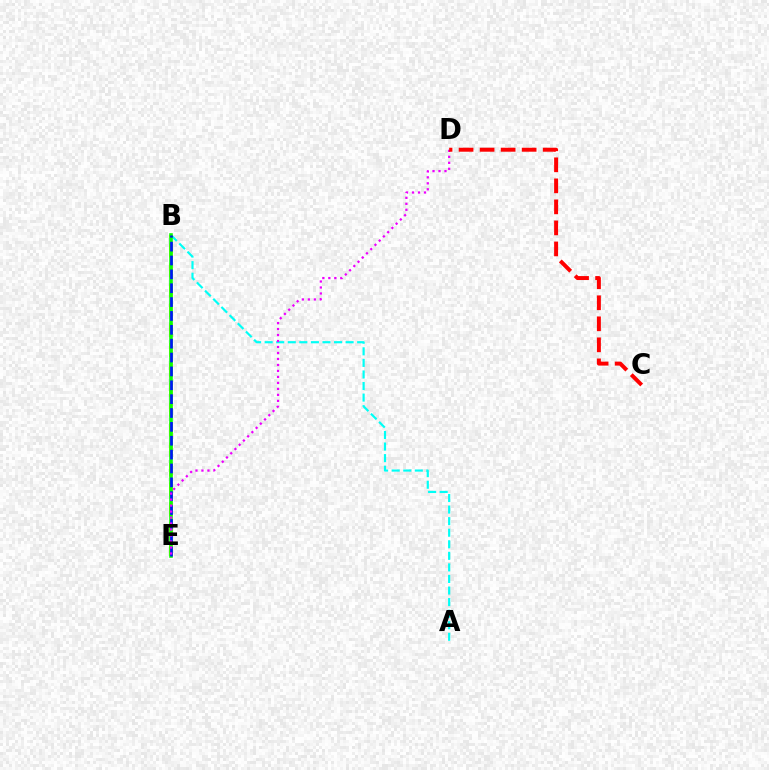{('A', 'B'): [{'color': '#00fff6', 'line_style': 'dashed', 'thickness': 1.57}], ('B', 'E'): [{'color': '#fcf500', 'line_style': 'dashed', 'thickness': 2.7}, {'color': '#08ff00', 'line_style': 'solid', 'thickness': 2.59}, {'color': '#0010ff', 'line_style': 'dashed', 'thickness': 1.88}], ('D', 'E'): [{'color': '#ee00ff', 'line_style': 'dotted', 'thickness': 1.63}], ('C', 'D'): [{'color': '#ff0000', 'line_style': 'dashed', 'thickness': 2.86}]}